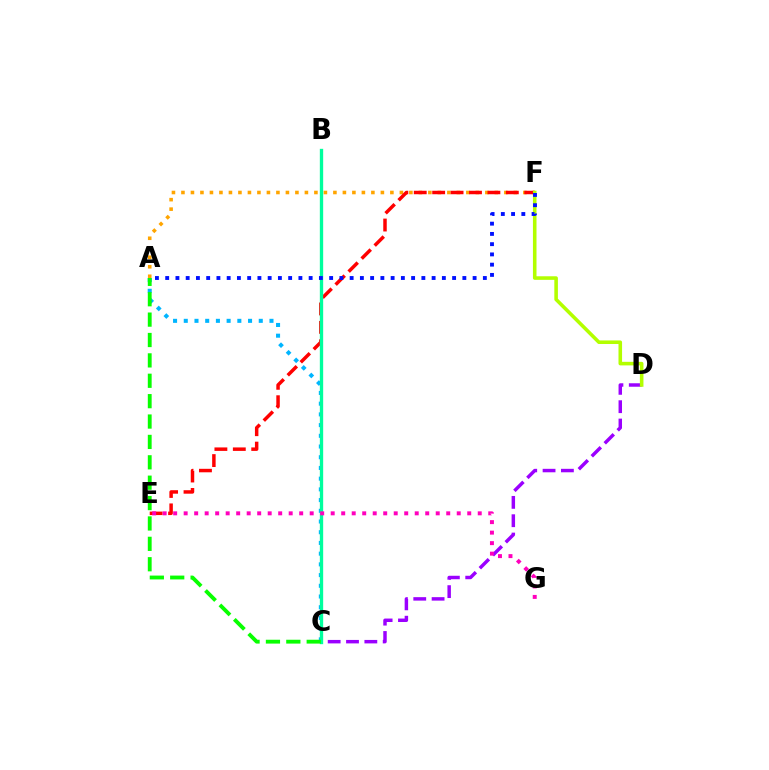{('A', 'F'): [{'color': '#ffa500', 'line_style': 'dotted', 'thickness': 2.58}, {'color': '#0010ff', 'line_style': 'dotted', 'thickness': 2.78}], ('C', 'D'): [{'color': '#9b00ff', 'line_style': 'dashed', 'thickness': 2.49}], ('A', 'C'): [{'color': '#00b5ff', 'line_style': 'dotted', 'thickness': 2.91}, {'color': '#08ff00', 'line_style': 'dashed', 'thickness': 2.77}], ('E', 'F'): [{'color': '#ff0000', 'line_style': 'dashed', 'thickness': 2.5}], ('D', 'F'): [{'color': '#b3ff00', 'line_style': 'solid', 'thickness': 2.57}], ('B', 'C'): [{'color': '#00ff9d', 'line_style': 'solid', 'thickness': 2.4}], ('E', 'G'): [{'color': '#ff00bd', 'line_style': 'dotted', 'thickness': 2.85}]}